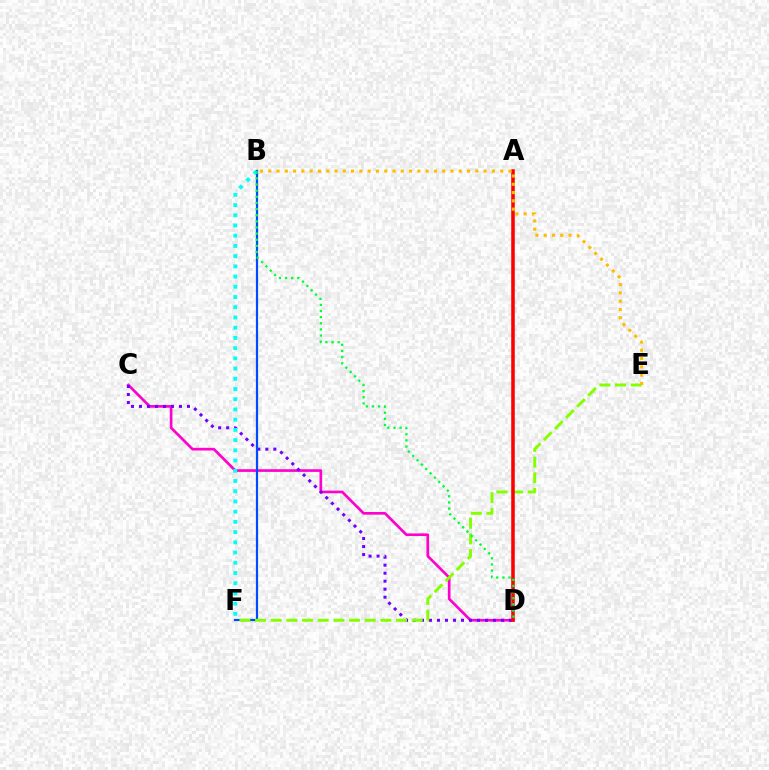{('C', 'D'): [{'color': '#ff00cf', 'line_style': 'solid', 'thickness': 1.92}, {'color': '#7200ff', 'line_style': 'dotted', 'thickness': 2.17}], ('B', 'F'): [{'color': '#004bff', 'line_style': 'solid', 'thickness': 1.59}, {'color': '#00fff6', 'line_style': 'dotted', 'thickness': 2.78}], ('E', 'F'): [{'color': '#84ff00', 'line_style': 'dashed', 'thickness': 2.13}], ('A', 'D'): [{'color': '#ff0000', 'line_style': 'solid', 'thickness': 2.56}], ('B', 'E'): [{'color': '#ffbd00', 'line_style': 'dotted', 'thickness': 2.25}], ('B', 'D'): [{'color': '#00ff39', 'line_style': 'dotted', 'thickness': 1.67}]}